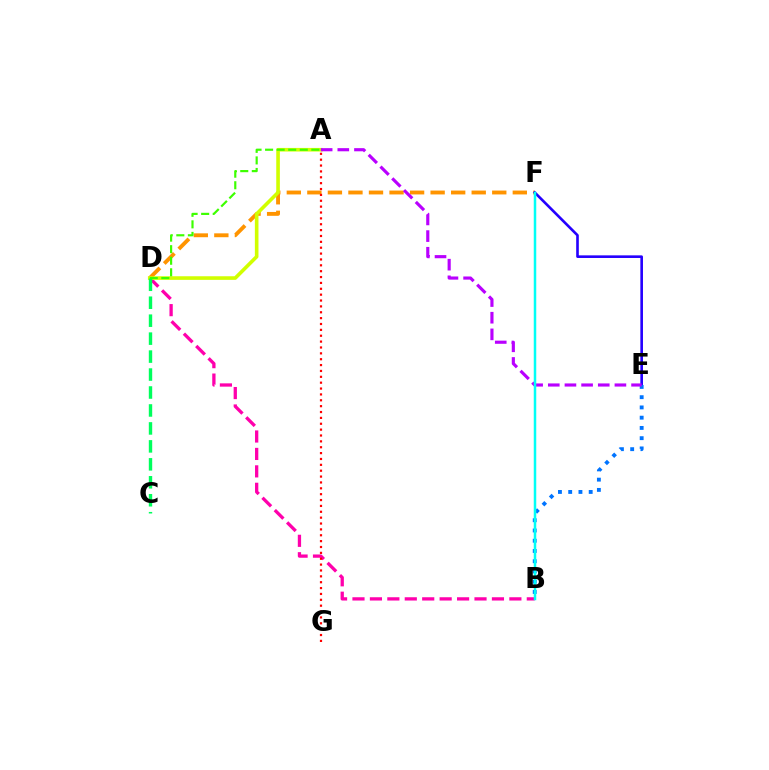{('B', 'D'): [{'color': '#ff00ac', 'line_style': 'dashed', 'thickness': 2.37}], ('D', 'F'): [{'color': '#ff9400', 'line_style': 'dashed', 'thickness': 2.79}], ('A', 'D'): [{'color': '#d1ff00', 'line_style': 'solid', 'thickness': 2.6}, {'color': '#3dff00', 'line_style': 'dashed', 'thickness': 1.57}], ('E', 'F'): [{'color': '#2500ff', 'line_style': 'solid', 'thickness': 1.89}], ('B', 'E'): [{'color': '#0074ff', 'line_style': 'dotted', 'thickness': 2.78}], ('A', 'E'): [{'color': '#b900ff', 'line_style': 'dashed', 'thickness': 2.26}], ('A', 'G'): [{'color': '#ff0000', 'line_style': 'dotted', 'thickness': 1.59}], ('C', 'D'): [{'color': '#00ff5c', 'line_style': 'dashed', 'thickness': 2.44}], ('B', 'F'): [{'color': '#00fff6', 'line_style': 'solid', 'thickness': 1.8}]}